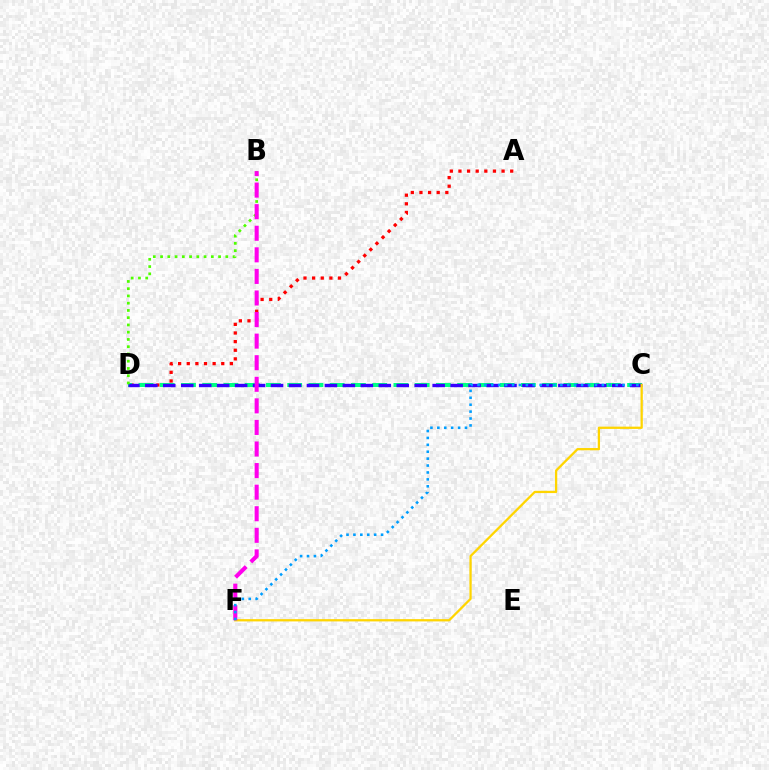{('A', 'D'): [{'color': '#ff0000', 'line_style': 'dotted', 'thickness': 2.34}], ('C', 'D'): [{'color': '#00ff86', 'line_style': 'dashed', 'thickness': 2.89}, {'color': '#3700ff', 'line_style': 'dashed', 'thickness': 2.44}], ('B', 'D'): [{'color': '#4fff00', 'line_style': 'dotted', 'thickness': 1.97}], ('C', 'F'): [{'color': '#ffd500', 'line_style': 'solid', 'thickness': 1.64}, {'color': '#009eff', 'line_style': 'dotted', 'thickness': 1.88}], ('B', 'F'): [{'color': '#ff00ed', 'line_style': 'dashed', 'thickness': 2.93}]}